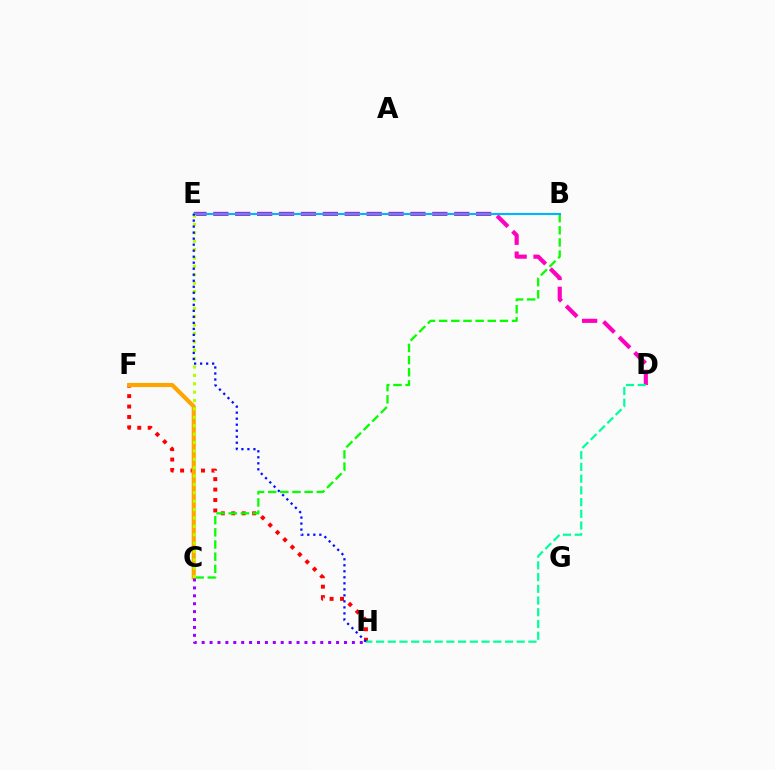{('F', 'H'): [{'color': '#ff0000', 'line_style': 'dotted', 'thickness': 2.84}], ('C', 'F'): [{'color': '#ffa500', 'line_style': 'solid', 'thickness': 2.97}], ('B', 'C'): [{'color': '#08ff00', 'line_style': 'dashed', 'thickness': 1.65}], ('D', 'E'): [{'color': '#ff00bd', 'line_style': 'dashed', 'thickness': 2.98}], ('D', 'H'): [{'color': '#00ff9d', 'line_style': 'dashed', 'thickness': 1.59}], ('C', 'E'): [{'color': '#b3ff00', 'line_style': 'dotted', 'thickness': 2.28}], ('B', 'E'): [{'color': '#00b5ff', 'line_style': 'solid', 'thickness': 1.52}], ('E', 'H'): [{'color': '#0010ff', 'line_style': 'dotted', 'thickness': 1.63}], ('C', 'H'): [{'color': '#9b00ff', 'line_style': 'dotted', 'thickness': 2.15}]}